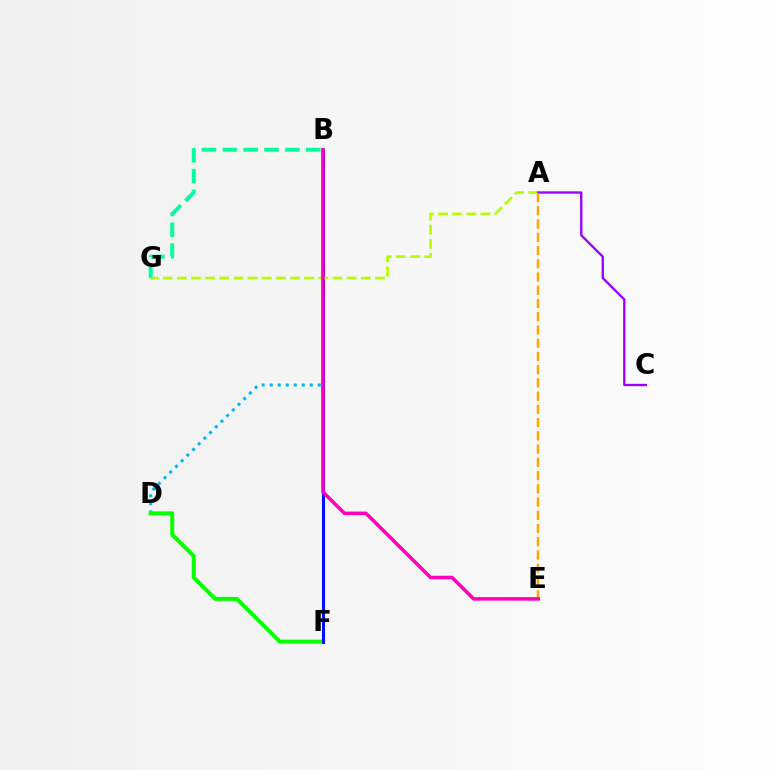{('B', 'F'): [{'color': '#ff0000', 'line_style': 'dashed', 'thickness': 1.87}, {'color': '#0010ff', 'line_style': 'solid', 'thickness': 2.2}], ('B', 'D'): [{'color': '#00b5ff', 'line_style': 'dotted', 'thickness': 2.18}], ('D', 'F'): [{'color': '#08ff00', 'line_style': 'solid', 'thickness': 2.87}], ('A', 'G'): [{'color': '#b3ff00', 'line_style': 'dashed', 'thickness': 1.92}], ('A', 'C'): [{'color': '#9b00ff', 'line_style': 'solid', 'thickness': 1.68}], ('A', 'E'): [{'color': '#ffa500', 'line_style': 'dashed', 'thickness': 1.8}], ('B', 'G'): [{'color': '#00ff9d', 'line_style': 'dashed', 'thickness': 2.83}], ('B', 'E'): [{'color': '#ff00bd', 'line_style': 'solid', 'thickness': 2.56}]}